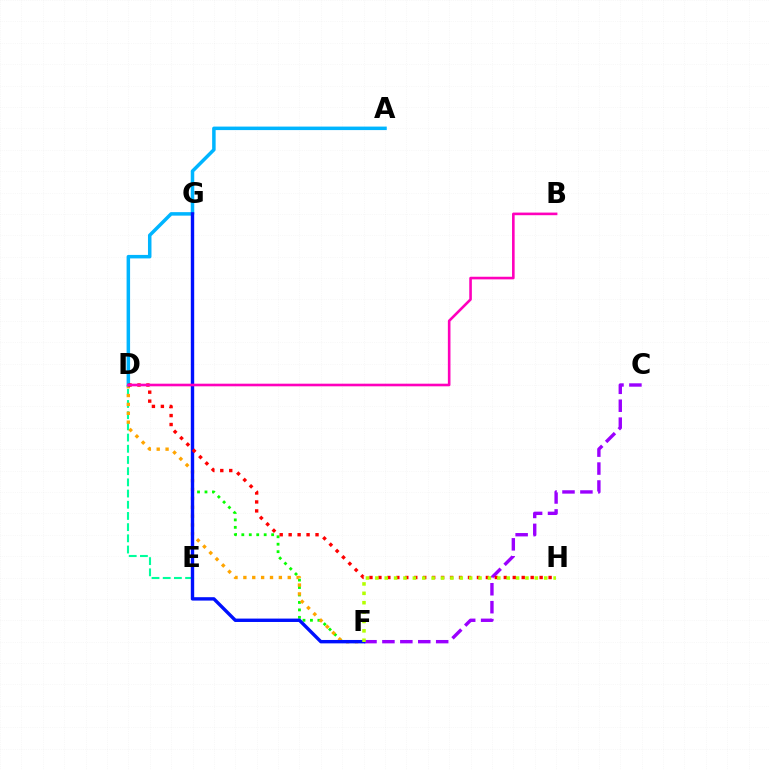{('C', 'F'): [{'color': '#9b00ff', 'line_style': 'dashed', 'thickness': 2.44}], ('F', 'G'): [{'color': '#08ff00', 'line_style': 'dotted', 'thickness': 2.03}, {'color': '#0010ff', 'line_style': 'solid', 'thickness': 2.44}], ('D', 'E'): [{'color': '#00ff9d', 'line_style': 'dashed', 'thickness': 1.52}], ('D', 'F'): [{'color': '#ffa500', 'line_style': 'dotted', 'thickness': 2.41}], ('A', 'D'): [{'color': '#00b5ff', 'line_style': 'solid', 'thickness': 2.52}], ('D', 'H'): [{'color': '#ff0000', 'line_style': 'dotted', 'thickness': 2.43}], ('B', 'D'): [{'color': '#ff00bd', 'line_style': 'solid', 'thickness': 1.88}], ('F', 'H'): [{'color': '#b3ff00', 'line_style': 'dotted', 'thickness': 2.55}]}